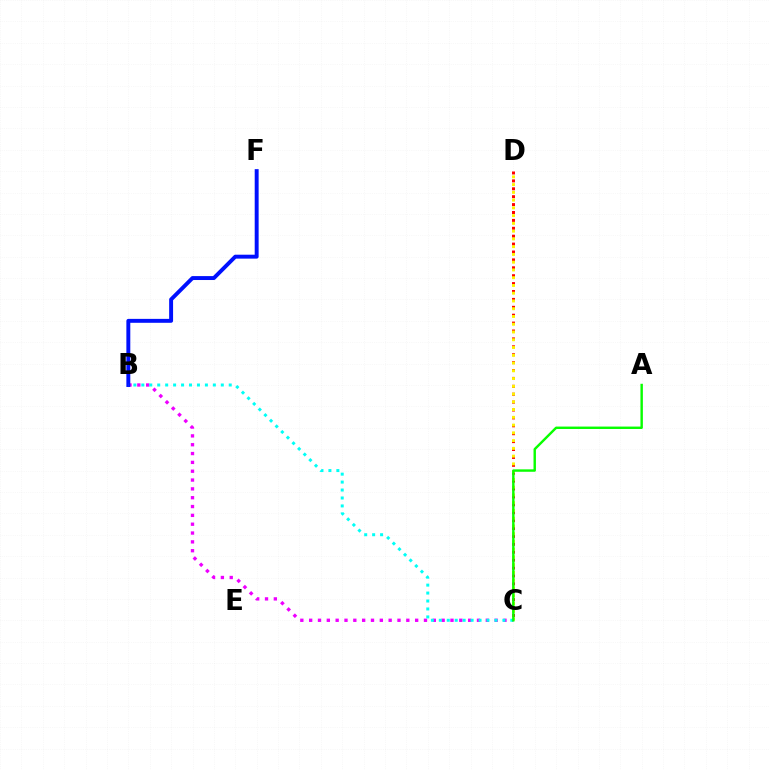{('B', 'C'): [{'color': '#ee00ff', 'line_style': 'dotted', 'thickness': 2.4}, {'color': '#00fff6', 'line_style': 'dotted', 'thickness': 2.16}], ('B', 'F'): [{'color': '#0010ff', 'line_style': 'solid', 'thickness': 2.83}], ('C', 'D'): [{'color': '#ff0000', 'line_style': 'dotted', 'thickness': 2.15}, {'color': '#fcf500', 'line_style': 'dotted', 'thickness': 2.11}], ('A', 'C'): [{'color': '#08ff00', 'line_style': 'solid', 'thickness': 1.74}]}